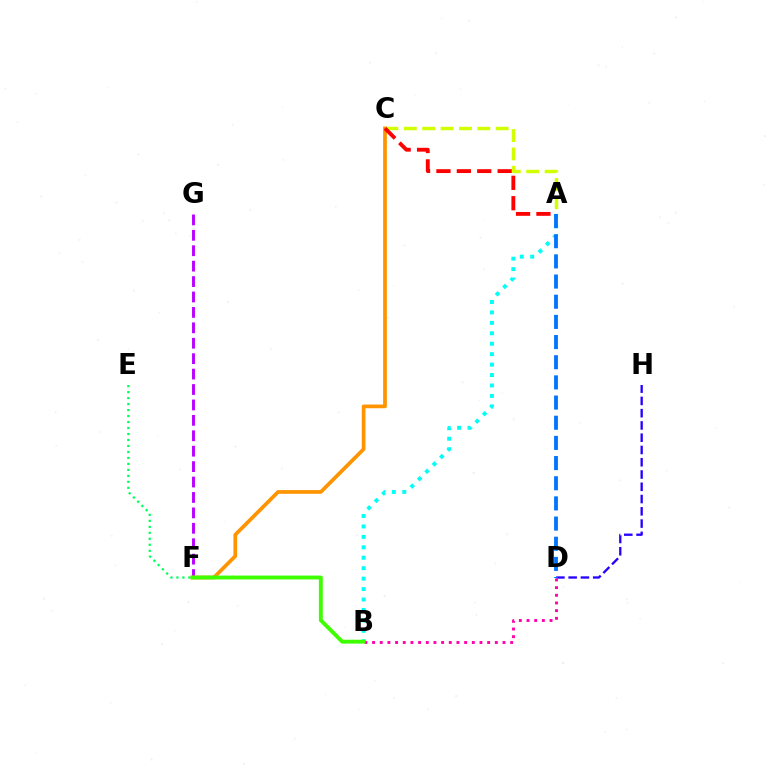{('F', 'G'): [{'color': '#b900ff', 'line_style': 'dashed', 'thickness': 2.09}], ('C', 'F'): [{'color': '#ff9400', 'line_style': 'solid', 'thickness': 2.67}], ('D', 'H'): [{'color': '#2500ff', 'line_style': 'dashed', 'thickness': 1.67}], ('A', 'B'): [{'color': '#00fff6', 'line_style': 'dotted', 'thickness': 2.84}], ('B', 'D'): [{'color': '#ff00ac', 'line_style': 'dotted', 'thickness': 2.08}], ('A', 'D'): [{'color': '#0074ff', 'line_style': 'dashed', 'thickness': 2.74}], ('E', 'F'): [{'color': '#00ff5c', 'line_style': 'dotted', 'thickness': 1.63}], ('A', 'C'): [{'color': '#d1ff00', 'line_style': 'dashed', 'thickness': 2.5}, {'color': '#ff0000', 'line_style': 'dashed', 'thickness': 2.77}], ('B', 'F'): [{'color': '#3dff00', 'line_style': 'solid', 'thickness': 2.79}]}